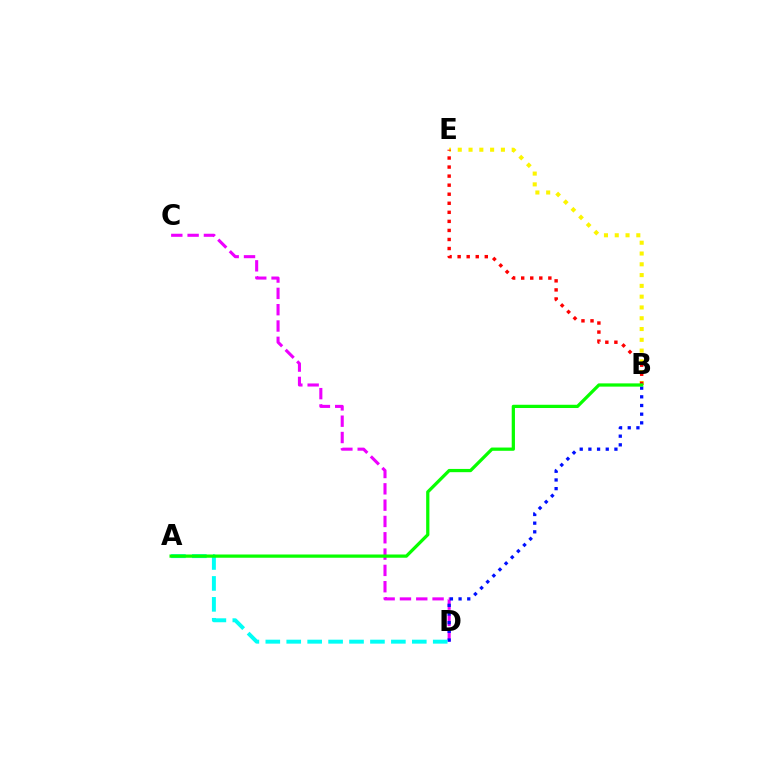{('C', 'D'): [{'color': '#ee00ff', 'line_style': 'dashed', 'thickness': 2.22}], ('B', 'D'): [{'color': '#0010ff', 'line_style': 'dotted', 'thickness': 2.36}], ('B', 'E'): [{'color': '#fcf500', 'line_style': 'dotted', 'thickness': 2.93}, {'color': '#ff0000', 'line_style': 'dotted', 'thickness': 2.46}], ('A', 'D'): [{'color': '#00fff6', 'line_style': 'dashed', 'thickness': 2.84}], ('A', 'B'): [{'color': '#08ff00', 'line_style': 'solid', 'thickness': 2.34}]}